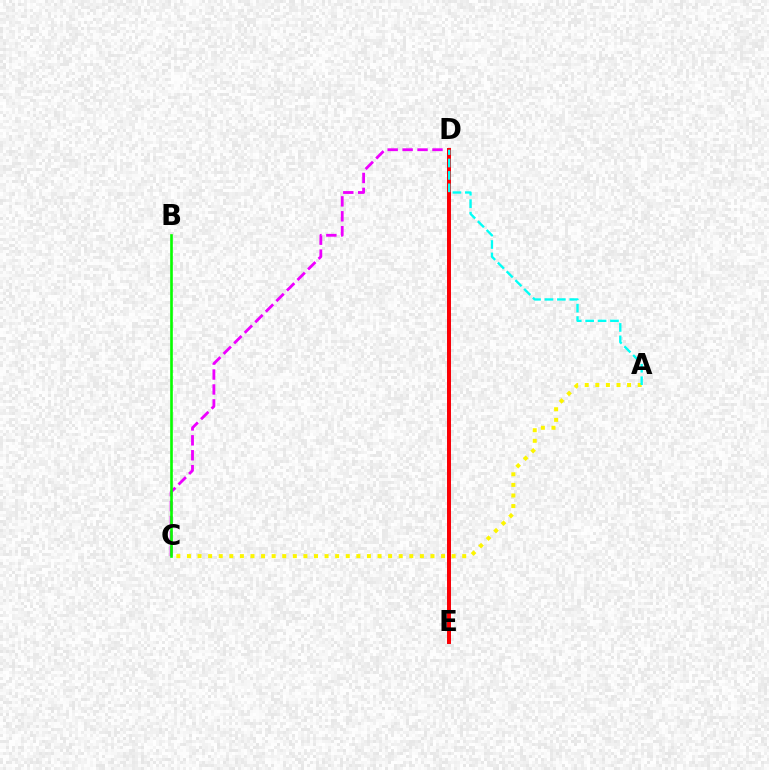{('C', 'D'): [{'color': '#ee00ff', 'line_style': 'dashed', 'thickness': 2.03}], ('B', 'C'): [{'color': '#08ff00', 'line_style': 'solid', 'thickness': 1.9}], ('D', 'E'): [{'color': '#0010ff', 'line_style': 'solid', 'thickness': 2.6}, {'color': '#ff0000', 'line_style': 'solid', 'thickness': 2.82}], ('A', 'C'): [{'color': '#fcf500', 'line_style': 'dotted', 'thickness': 2.88}], ('A', 'D'): [{'color': '#00fff6', 'line_style': 'dashed', 'thickness': 1.69}]}